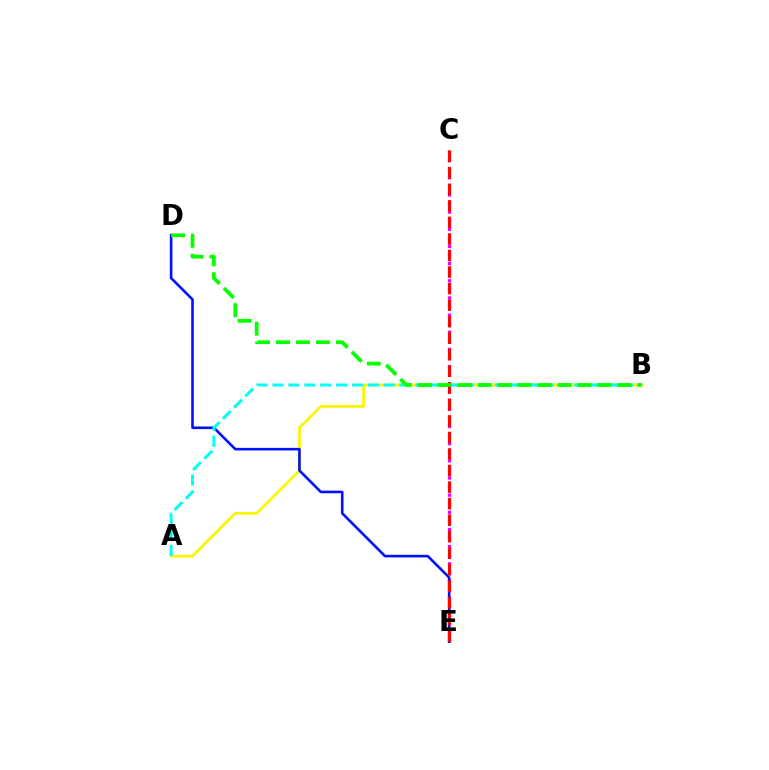{('A', 'B'): [{'color': '#fcf500', 'line_style': 'solid', 'thickness': 1.97}, {'color': '#00fff6', 'line_style': 'dashed', 'thickness': 2.16}], ('C', 'E'): [{'color': '#ee00ff', 'line_style': 'dotted', 'thickness': 2.33}, {'color': '#ff0000', 'line_style': 'dashed', 'thickness': 2.25}], ('D', 'E'): [{'color': '#0010ff', 'line_style': 'solid', 'thickness': 1.87}], ('B', 'D'): [{'color': '#08ff00', 'line_style': 'dashed', 'thickness': 2.71}]}